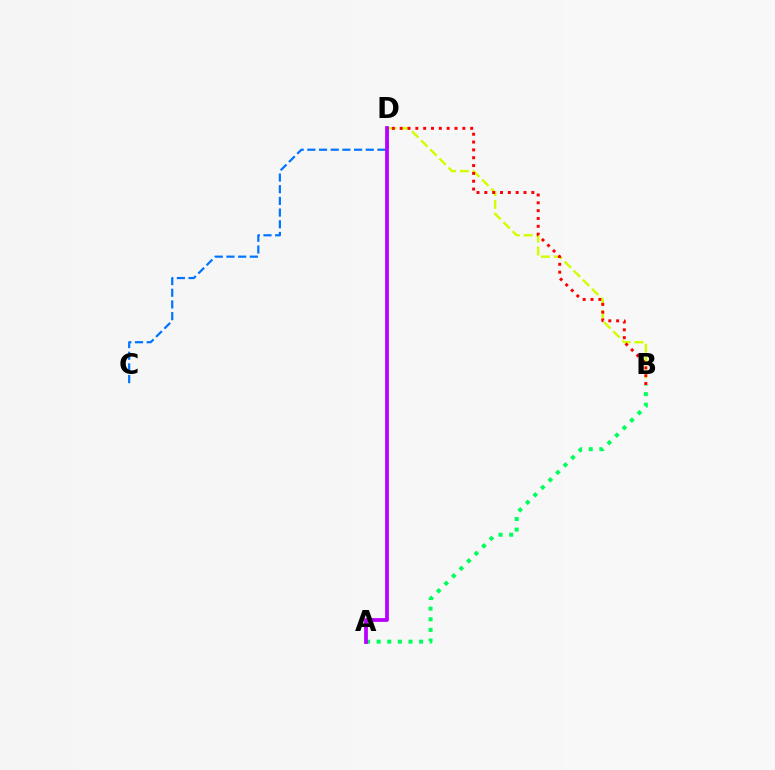{('A', 'B'): [{'color': '#00ff5c', 'line_style': 'dotted', 'thickness': 2.89}], ('B', 'D'): [{'color': '#d1ff00', 'line_style': 'dashed', 'thickness': 1.75}, {'color': '#ff0000', 'line_style': 'dotted', 'thickness': 2.13}], ('C', 'D'): [{'color': '#0074ff', 'line_style': 'dashed', 'thickness': 1.59}], ('A', 'D'): [{'color': '#b900ff', 'line_style': 'solid', 'thickness': 2.71}]}